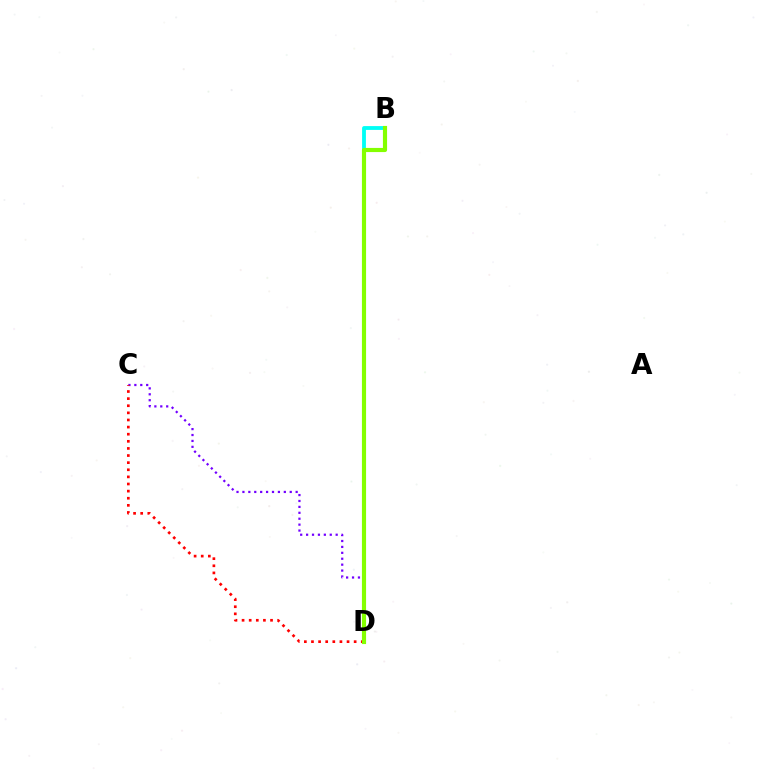{('B', 'D'): [{'color': '#00fff6', 'line_style': 'solid', 'thickness': 2.75}, {'color': '#84ff00', 'line_style': 'solid', 'thickness': 2.99}], ('C', 'D'): [{'color': '#7200ff', 'line_style': 'dotted', 'thickness': 1.61}, {'color': '#ff0000', 'line_style': 'dotted', 'thickness': 1.93}]}